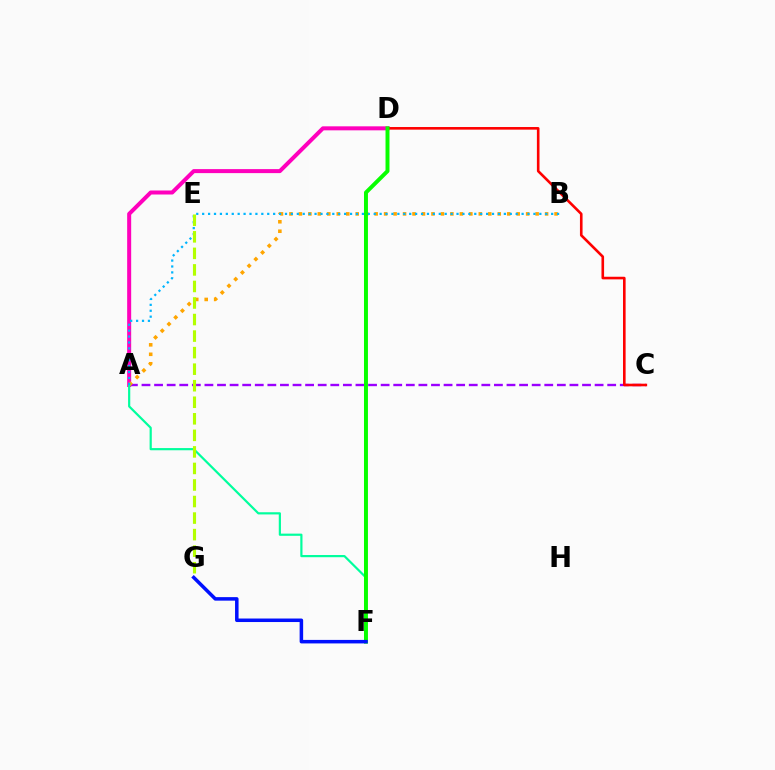{('A', 'D'): [{'color': '#ff00bd', 'line_style': 'solid', 'thickness': 2.89}], ('A', 'C'): [{'color': '#9b00ff', 'line_style': 'dashed', 'thickness': 1.71}], ('A', 'B'): [{'color': '#ffa500', 'line_style': 'dotted', 'thickness': 2.57}, {'color': '#00b5ff', 'line_style': 'dotted', 'thickness': 1.61}], ('A', 'F'): [{'color': '#00ff9d', 'line_style': 'solid', 'thickness': 1.58}], ('C', 'D'): [{'color': '#ff0000', 'line_style': 'solid', 'thickness': 1.88}], ('E', 'G'): [{'color': '#b3ff00', 'line_style': 'dashed', 'thickness': 2.25}], ('D', 'F'): [{'color': '#08ff00', 'line_style': 'solid', 'thickness': 2.85}], ('F', 'G'): [{'color': '#0010ff', 'line_style': 'solid', 'thickness': 2.53}]}